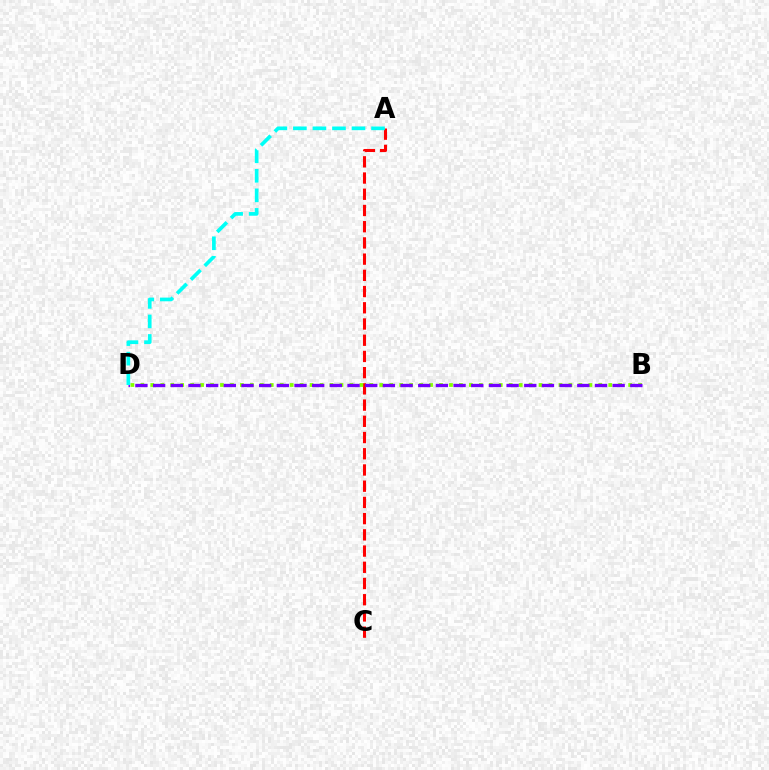{('A', 'C'): [{'color': '#ff0000', 'line_style': 'dashed', 'thickness': 2.2}], ('B', 'D'): [{'color': '#84ff00', 'line_style': 'dotted', 'thickness': 2.7}, {'color': '#7200ff', 'line_style': 'dashed', 'thickness': 2.4}], ('A', 'D'): [{'color': '#00fff6', 'line_style': 'dashed', 'thickness': 2.65}]}